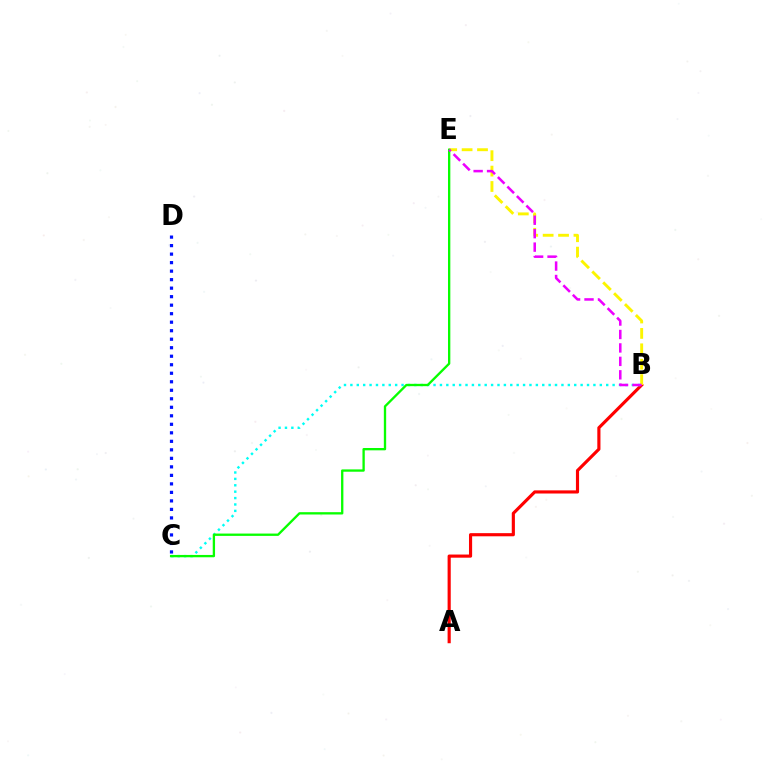{('A', 'B'): [{'color': '#ff0000', 'line_style': 'solid', 'thickness': 2.26}], ('B', 'E'): [{'color': '#fcf500', 'line_style': 'dashed', 'thickness': 2.09}, {'color': '#ee00ff', 'line_style': 'dashed', 'thickness': 1.83}], ('B', 'C'): [{'color': '#00fff6', 'line_style': 'dotted', 'thickness': 1.74}], ('C', 'D'): [{'color': '#0010ff', 'line_style': 'dotted', 'thickness': 2.31}], ('C', 'E'): [{'color': '#08ff00', 'line_style': 'solid', 'thickness': 1.67}]}